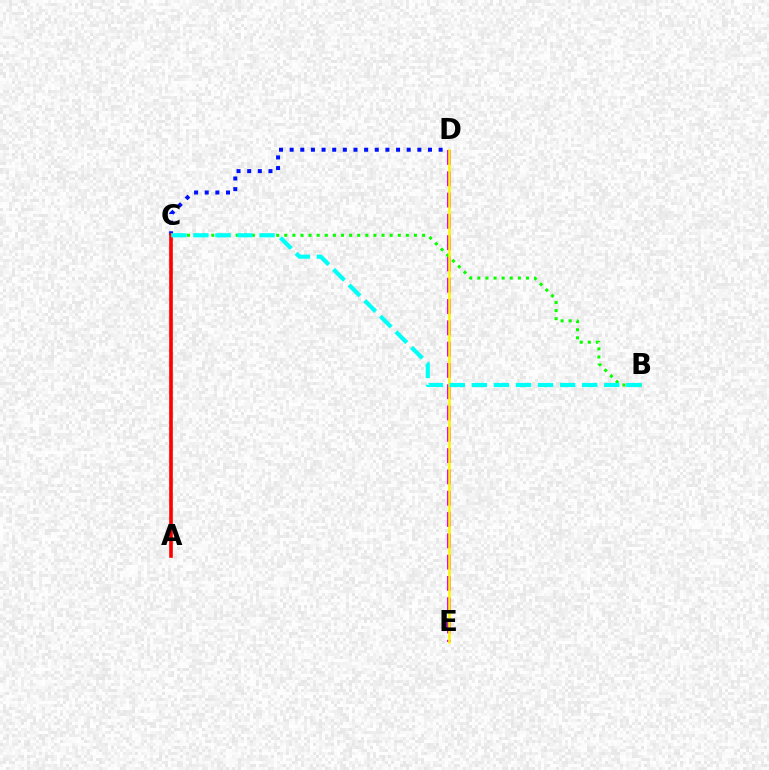{('D', 'E'): [{'color': '#ee00ff', 'line_style': 'dashed', 'thickness': 2.89}, {'color': '#fcf500', 'line_style': 'solid', 'thickness': 1.82}], ('C', 'D'): [{'color': '#0010ff', 'line_style': 'dotted', 'thickness': 2.89}], ('B', 'C'): [{'color': '#08ff00', 'line_style': 'dotted', 'thickness': 2.2}, {'color': '#00fff6', 'line_style': 'dashed', 'thickness': 3.0}], ('A', 'C'): [{'color': '#ff0000', 'line_style': 'solid', 'thickness': 2.61}]}